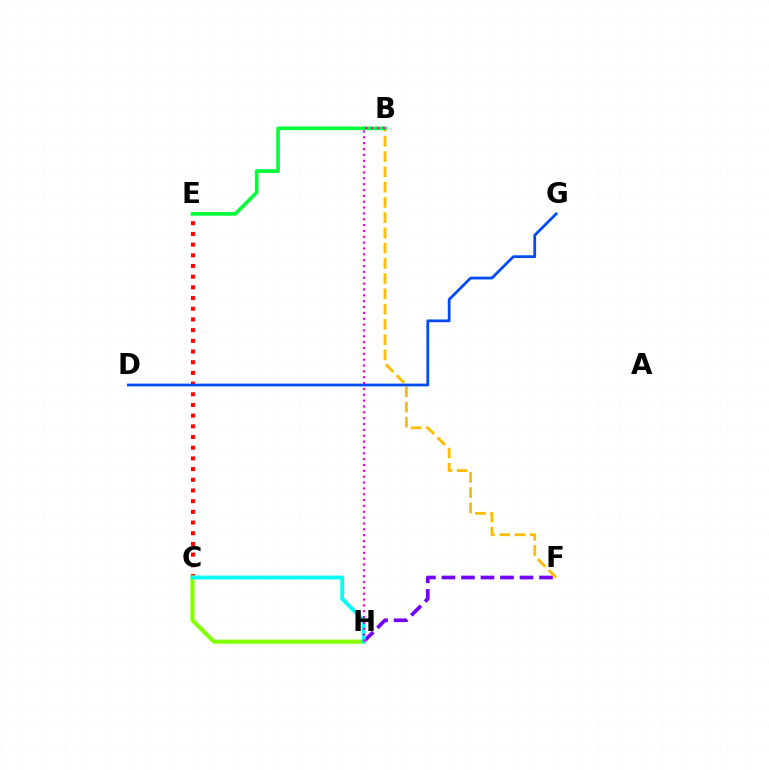{('F', 'H'): [{'color': '#7200ff', 'line_style': 'dashed', 'thickness': 2.65}], ('C', 'E'): [{'color': '#ff0000', 'line_style': 'dotted', 'thickness': 2.9}], ('B', 'F'): [{'color': '#ffbd00', 'line_style': 'dashed', 'thickness': 2.07}], ('D', 'G'): [{'color': '#004bff', 'line_style': 'solid', 'thickness': 1.98}], ('B', 'E'): [{'color': '#00ff39', 'line_style': 'solid', 'thickness': 2.61}], ('C', 'H'): [{'color': '#84ff00', 'line_style': 'solid', 'thickness': 2.95}, {'color': '#00fff6', 'line_style': 'solid', 'thickness': 2.77}], ('B', 'H'): [{'color': '#ff00cf', 'line_style': 'dotted', 'thickness': 1.59}]}